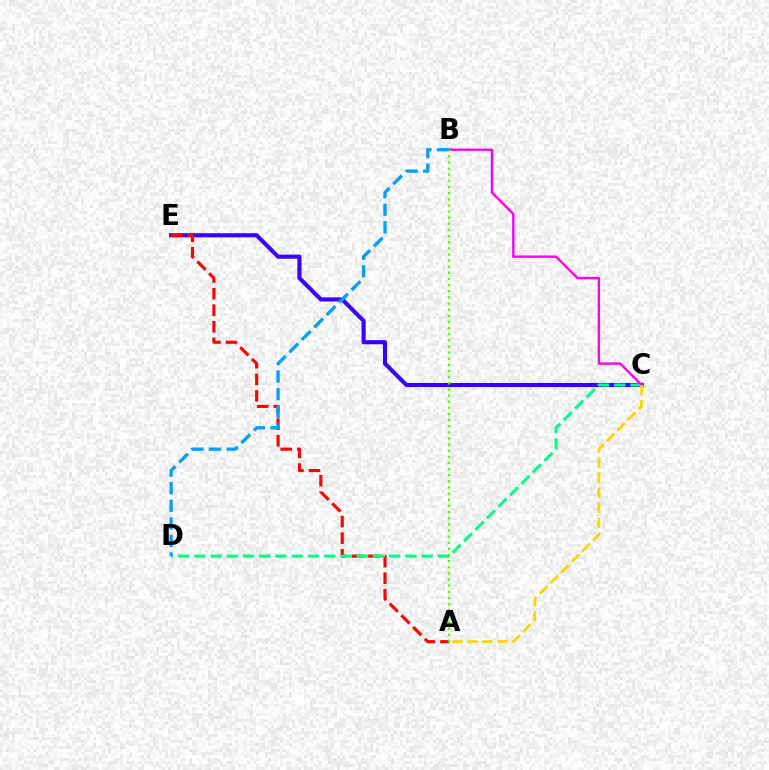{('C', 'E'): [{'color': '#3700ff', 'line_style': 'solid', 'thickness': 2.96}], ('A', 'E'): [{'color': '#ff0000', 'line_style': 'dashed', 'thickness': 2.25}], ('C', 'D'): [{'color': '#00ff86', 'line_style': 'dashed', 'thickness': 2.21}], ('B', 'C'): [{'color': '#ff00ed', 'line_style': 'solid', 'thickness': 1.73}], ('B', 'D'): [{'color': '#009eff', 'line_style': 'dashed', 'thickness': 2.39}], ('A', 'C'): [{'color': '#ffd500', 'line_style': 'dashed', 'thickness': 2.04}], ('A', 'B'): [{'color': '#4fff00', 'line_style': 'dotted', 'thickness': 1.67}]}